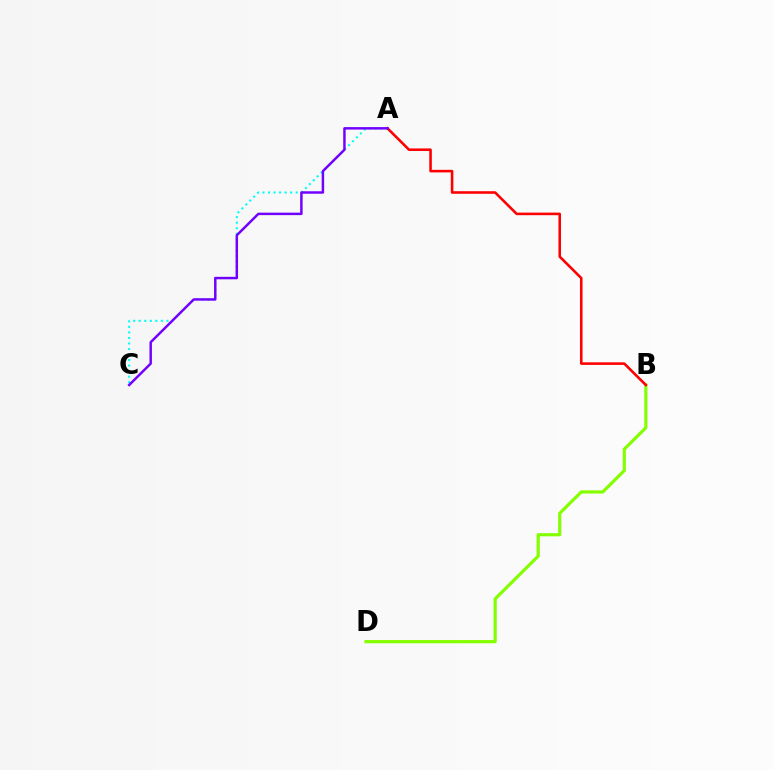{('A', 'C'): [{'color': '#00fff6', 'line_style': 'dotted', 'thickness': 1.5}, {'color': '#7200ff', 'line_style': 'solid', 'thickness': 1.77}], ('B', 'D'): [{'color': '#84ff00', 'line_style': 'solid', 'thickness': 2.29}], ('A', 'B'): [{'color': '#ff0000', 'line_style': 'solid', 'thickness': 1.86}]}